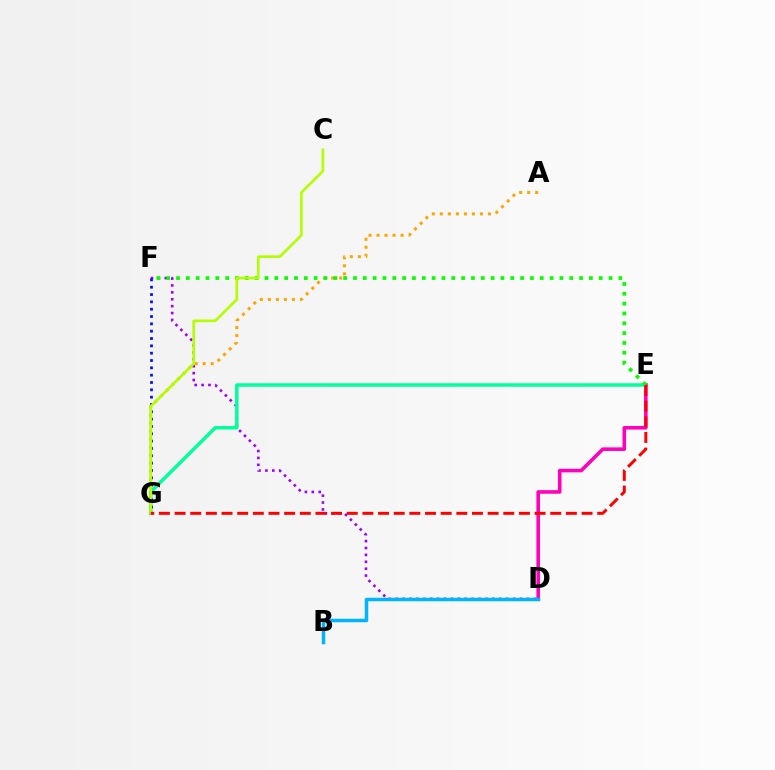{('D', 'F'): [{'color': '#9b00ff', 'line_style': 'dotted', 'thickness': 1.88}], ('E', 'G'): [{'color': '#00ff9d', 'line_style': 'solid', 'thickness': 2.5}, {'color': '#ff0000', 'line_style': 'dashed', 'thickness': 2.13}], ('A', 'G'): [{'color': '#ffa500', 'line_style': 'dotted', 'thickness': 2.18}], ('D', 'E'): [{'color': '#ff00bd', 'line_style': 'solid', 'thickness': 2.57}], ('B', 'D'): [{'color': '#00b5ff', 'line_style': 'solid', 'thickness': 2.5}], ('F', 'G'): [{'color': '#0010ff', 'line_style': 'dotted', 'thickness': 1.99}], ('E', 'F'): [{'color': '#08ff00', 'line_style': 'dotted', 'thickness': 2.67}], ('C', 'G'): [{'color': '#b3ff00', 'line_style': 'solid', 'thickness': 1.91}]}